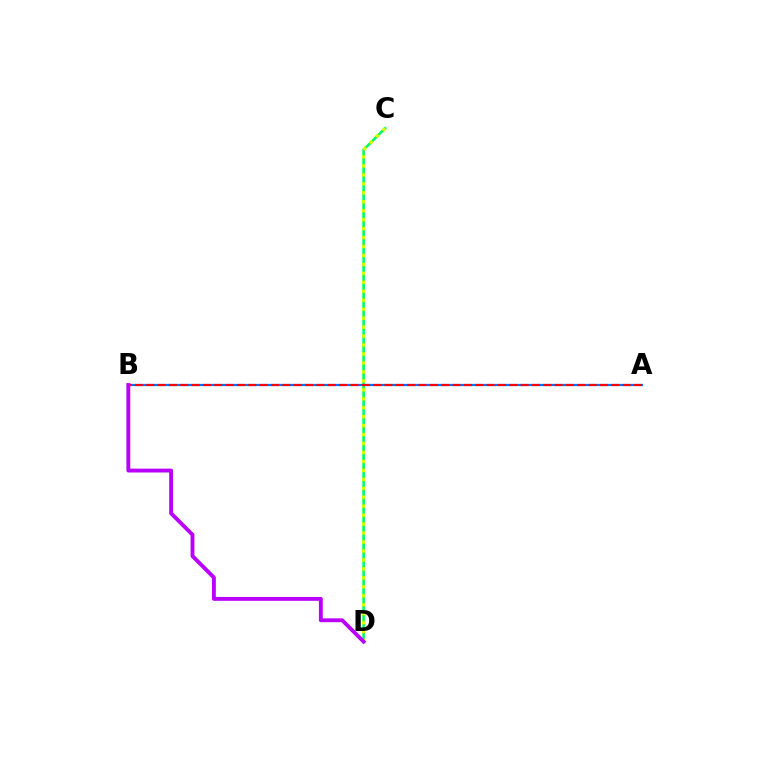{('A', 'B'): [{'color': '#0074ff', 'line_style': 'solid', 'thickness': 1.6}, {'color': '#ff0000', 'line_style': 'dashed', 'thickness': 1.54}], ('C', 'D'): [{'color': '#00ff5c', 'line_style': 'solid', 'thickness': 1.86}, {'color': '#d1ff00', 'line_style': 'dotted', 'thickness': 2.43}], ('B', 'D'): [{'color': '#b900ff', 'line_style': 'solid', 'thickness': 2.78}]}